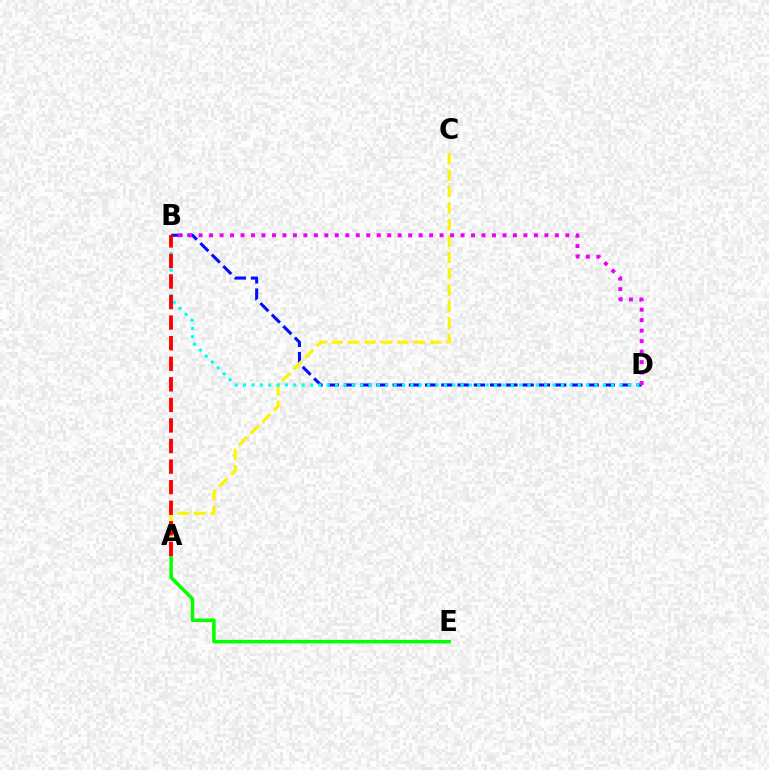{('B', 'D'): [{'color': '#0010ff', 'line_style': 'dashed', 'thickness': 2.21}, {'color': '#ee00ff', 'line_style': 'dotted', 'thickness': 2.85}, {'color': '#00fff6', 'line_style': 'dotted', 'thickness': 2.27}], ('A', 'C'): [{'color': '#fcf500', 'line_style': 'dashed', 'thickness': 2.23}], ('A', 'E'): [{'color': '#08ff00', 'line_style': 'solid', 'thickness': 2.55}], ('A', 'B'): [{'color': '#ff0000', 'line_style': 'dashed', 'thickness': 2.79}]}